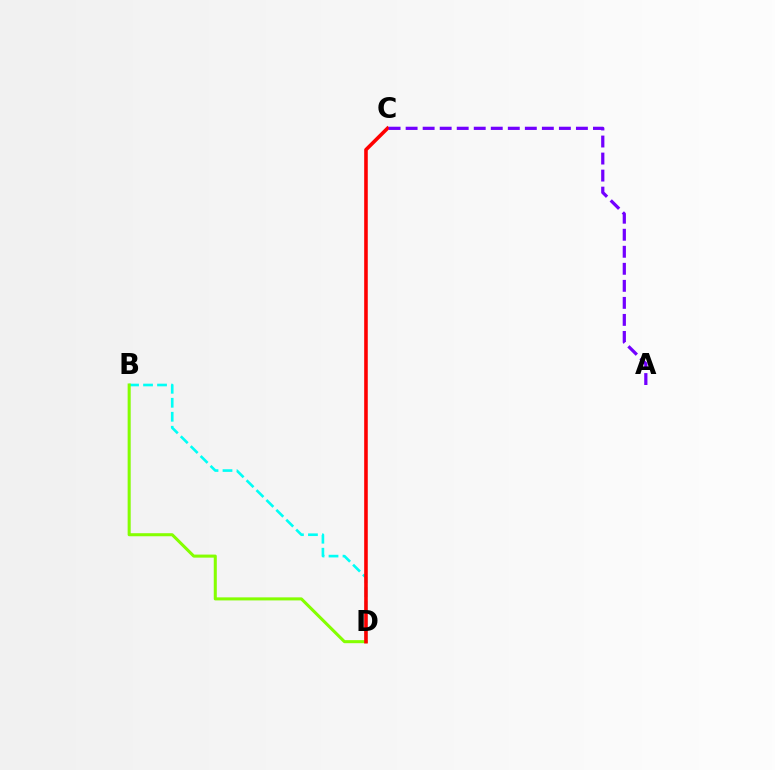{('B', 'D'): [{'color': '#00fff6', 'line_style': 'dashed', 'thickness': 1.9}, {'color': '#84ff00', 'line_style': 'solid', 'thickness': 2.2}], ('C', 'D'): [{'color': '#ff0000', 'line_style': 'solid', 'thickness': 2.59}], ('A', 'C'): [{'color': '#7200ff', 'line_style': 'dashed', 'thickness': 2.31}]}